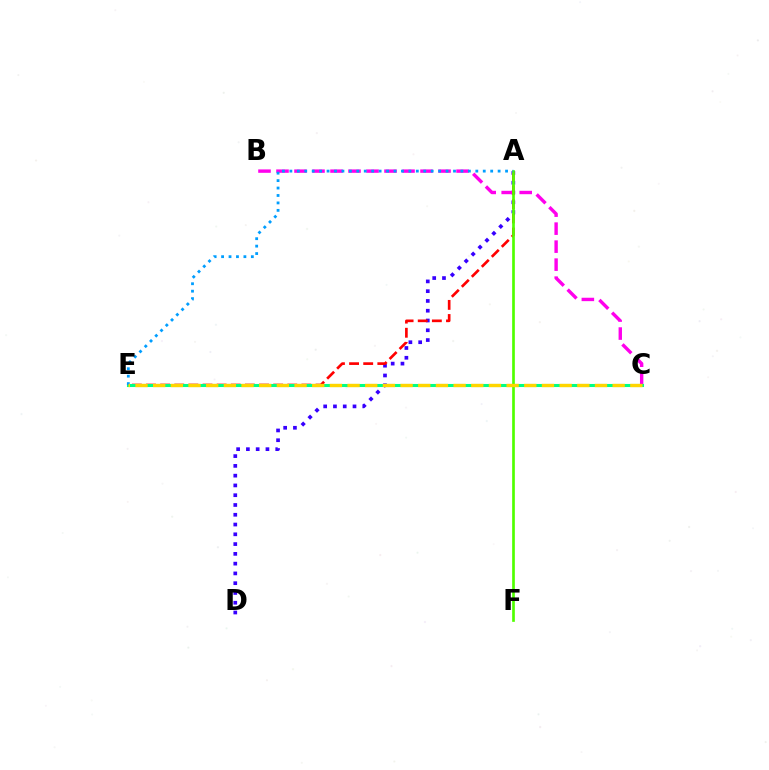{('A', 'D'): [{'color': '#3700ff', 'line_style': 'dotted', 'thickness': 2.66}], ('B', 'C'): [{'color': '#ff00ed', 'line_style': 'dashed', 'thickness': 2.45}], ('A', 'E'): [{'color': '#ff0000', 'line_style': 'dashed', 'thickness': 1.92}, {'color': '#009eff', 'line_style': 'dotted', 'thickness': 2.02}], ('C', 'E'): [{'color': '#00ff86', 'line_style': 'solid', 'thickness': 2.21}, {'color': '#ffd500', 'line_style': 'dashed', 'thickness': 2.4}], ('A', 'F'): [{'color': '#4fff00', 'line_style': 'solid', 'thickness': 1.93}]}